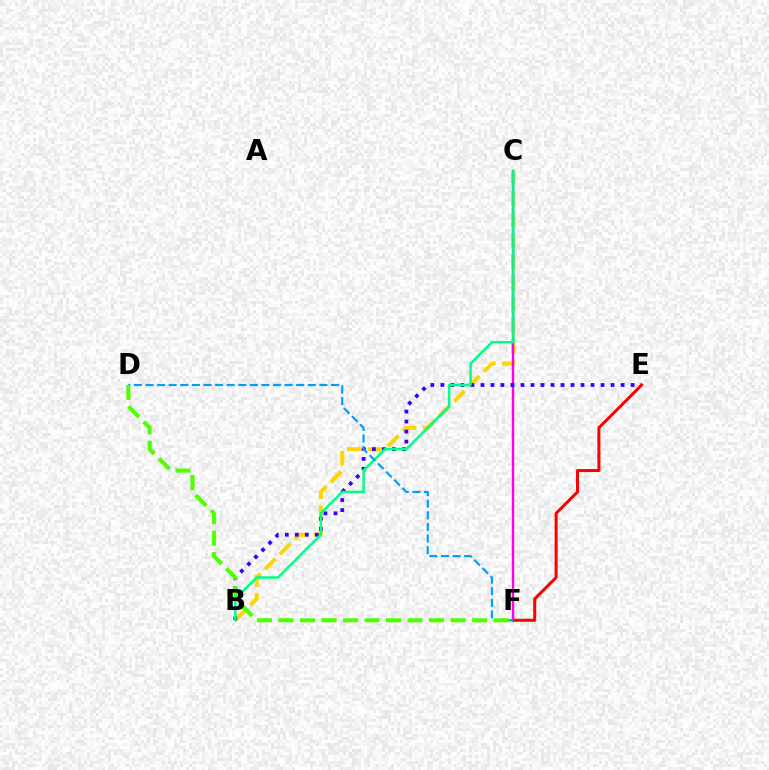{('B', 'C'): [{'color': '#ffd500', 'line_style': 'dashed', 'thickness': 2.87}, {'color': '#00ff86', 'line_style': 'solid', 'thickness': 1.8}], ('C', 'F'): [{'color': '#ff00ed', 'line_style': 'solid', 'thickness': 1.73}], ('B', 'E'): [{'color': '#3700ff', 'line_style': 'dotted', 'thickness': 2.72}], ('E', 'F'): [{'color': '#ff0000', 'line_style': 'solid', 'thickness': 2.18}], ('D', 'F'): [{'color': '#009eff', 'line_style': 'dashed', 'thickness': 1.58}, {'color': '#4fff00', 'line_style': 'dashed', 'thickness': 2.92}]}